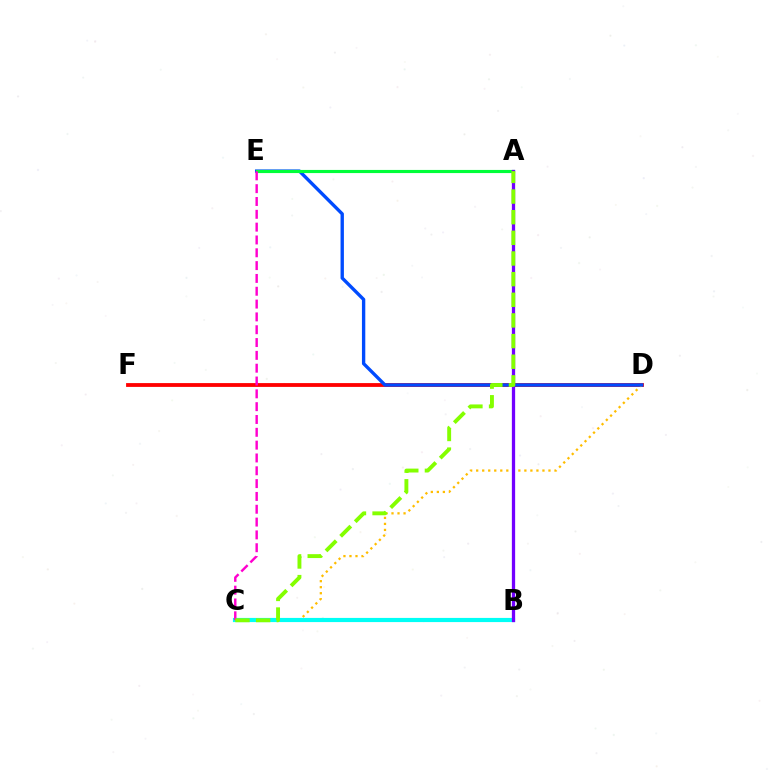{('D', 'F'): [{'color': '#ff0000', 'line_style': 'solid', 'thickness': 2.75}], ('C', 'D'): [{'color': '#ffbd00', 'line_style': 'dotted', 'thickness': 1.64}], ('D', 'E'): [{'color': '#004bff', 'line_style': 'solid', 'thickness': 2.42}], ('B', 'C'): [{'color': '#00fff6', 'line_style': 'solid', 'thickness': 3.0}], ('A', 'E'): [{'color': '#00ff39', 'line_style': 'solid', 'thickness': 2.26}], ('C', 'E'): [{'color': '#ff00cf', 'line_style': 'dashed', 'thickness': 1.74}], ('A', 'B'): [{'color': '#7200ff', 'line_style': 'solid', 'thickness': 2.36}], ('A', 'C'): [{'color': '#84ff00', 'line_style': 'dashed', 'thickness': 2.8}]}